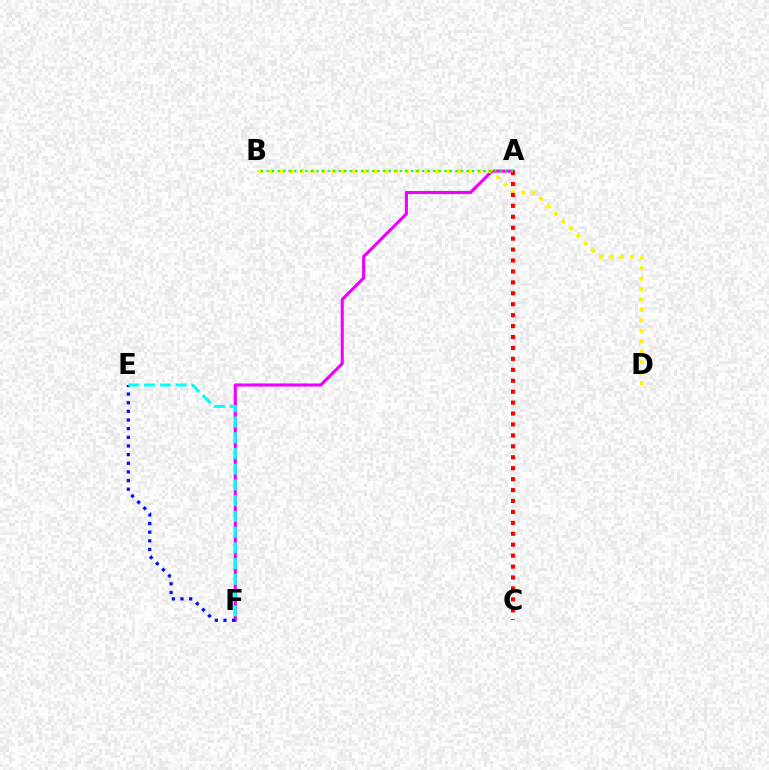{('A', 'F'): [{'color': '#ee00ff', 'line_style': 'solid', 'thickness': 2.21}], ('E', 'F'): [{'color': '#0010ff', 'line_style': 'dotted', 'thickness': 2.35}, {'color': '#00fff6', 'line_style': 'dashed', 'thickness': 2.14}], ('B', 'D'): [{'color': '#fcf500', 'line_style': 'dotted', 'thickness': 2.84}], ('A', 'C'): [{'color': '#ff0000', 'line_style': 'dotted', 'thickness': 2.97}], ('A', 'B'): [{'color': '#08ff00', 'line_style': 'dotted', 'thickness': 1.51}]}